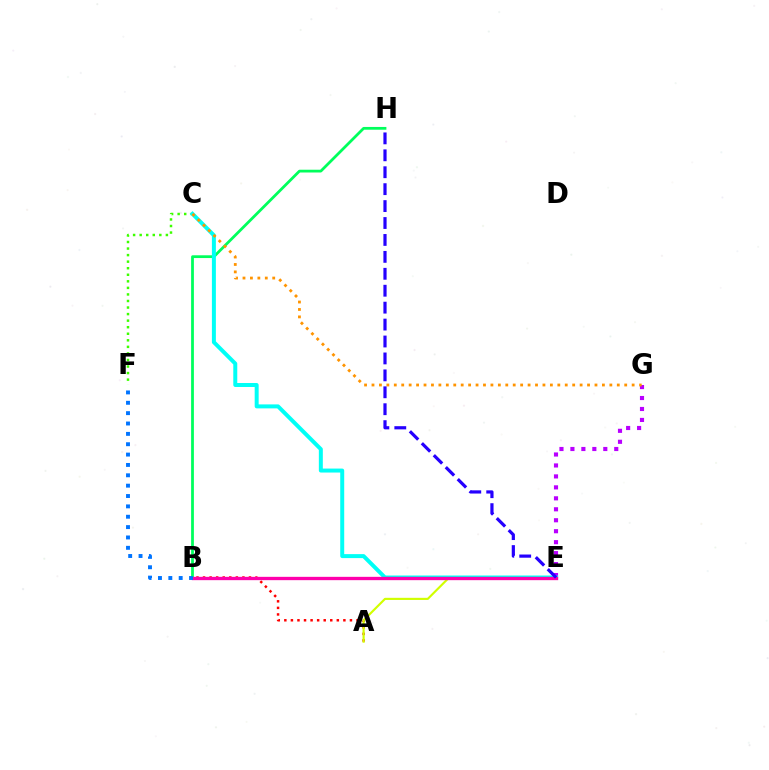{('A', 'B'): [{'color': '#ff0000', 'line_style': 'dotted', 'thickness': 1.78}], ('E', 'G'): [{'color': '#b900ff', 'line_style': 'dotted', 'thickness': 2.98}], ('A', 'E'): [{'color': '#d1ff00', 'line_style': 'solid', 'thickness': 1.54}], ('B', 'H'): [{'color': '#00ff5c', 'line_style': 'solid', 'thickness': 1.99}], ('C', 'F'): [{'color': '#3dff00', 'line_style': 'dotted', 'thickness': 1.78}], ('C', 'E'): [{'color': '#00fff6', 'line_style': 'solid', 'thickness': 2.86}], ('B', 'E'): [{'color': '#ff00ac', 'line_style': 'solid', 'thickness': 2.39}], ('B', 'F'): [{'color': '#0074ff', 'line_style': 'dotted', 'thickness': 2.81}], ('C', 'G'): [{'color': '#ff9400', 'line_style': 'dotted', 'thickness': 2.02}], ('E', 'H'): [{'color': '#2500ff', 'line_style': 'dashed', 'thickness': 2.3}]}